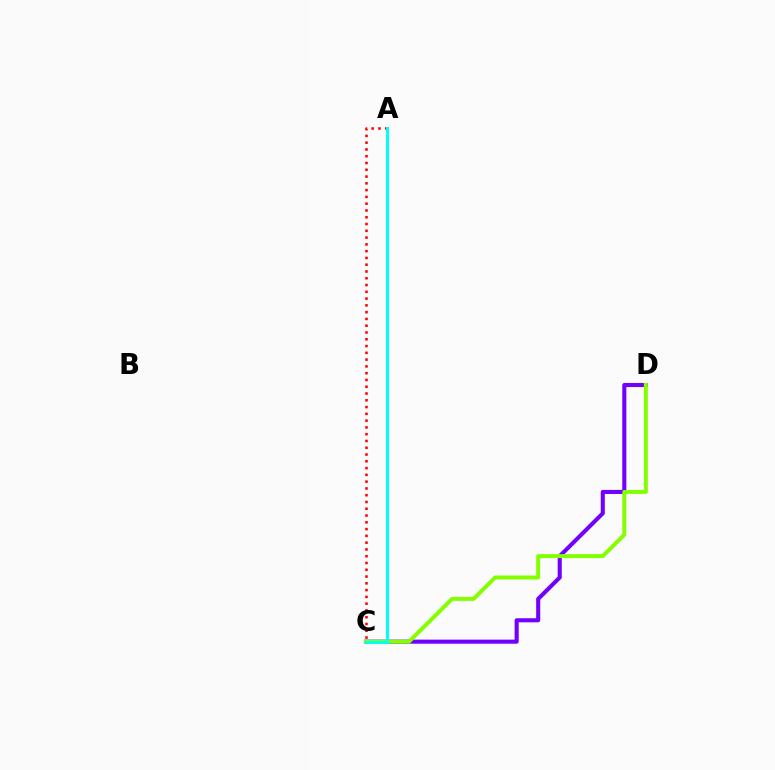{('A', 'C'): [{'color': '#ff0000', 'line_style': 'dotted', 'thickness': 1.84}, {'color': '#00fff6', 'line_style': 'solid', 'thickness': 2.2}], ('C', 'D'): [{'color': '#7200ff', 'line_style': 'solid', 'thickness': 2.94}, {'color': '#84ff00', 'line_style': 'solid', 'thickness': 2.87}]}